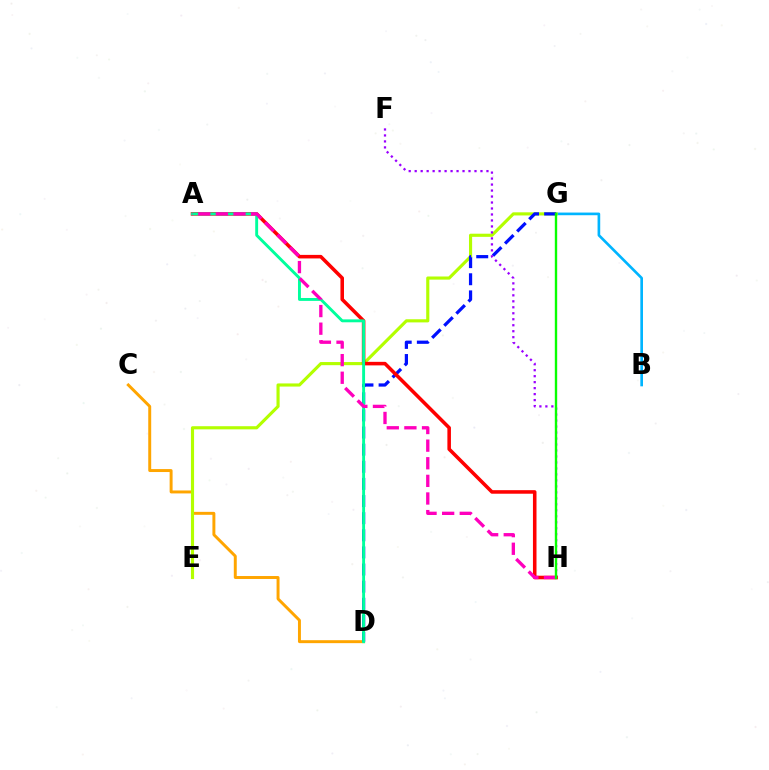{('C', 'D'): [{'color': '#ffa500', 'line_style': 'solid', 'thickness': 2.13}], ('B', 'G'): [{'color': '#00b5ff', 'line_style': 'solid', 'thickness': 1.91}], ('E', 'G'): [{'color': '#b3ff00', 'line_style': 'solid', 'thickness': 2.26}], ('D', 'G'): [{'color': '#0010ff', 'line_style': 'dashed', 'thickness': 2.33}], ('A', 'H'): [{'color': '#ff0000', 'line_style': 'solid', 'thickness': 2.56}, {'color': '#ff00bd', 'line_style': 'dashed', 'thickness': 2.39}], ('A', 'D'): [{'color': '#00ff9d', 'line_style': 'solid', 'thickness': 2.09}], ('F', 'H'): [{'color': '#9b00ff', 'line_style': 'dotted', 'thickness': 1.62}], ('G', 'H'): [{'color': '#08ff00', 'line_style': 'solid', 'thickness': 1.71}]}